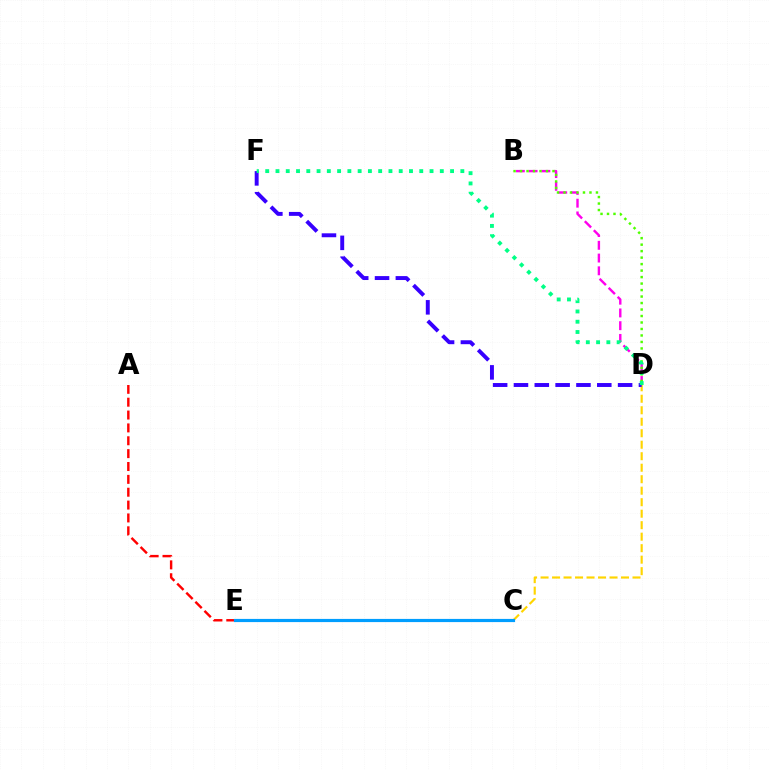{('A', 'E'): [{'color': '#ff0000', 'line_style': 'dashed', 'thickness': 1.75}], ('B', 'D'): [{'color': '#ff00ed', 'line_style': 'dashed', 'thickness': 1.73}, {'color': '#4fff00', 'line_style': 'dotted', 'thickness': 1.76}], ('C', 'D'): [{'color': '#ffd500', 'line_style': 'dashed', 'thickness': 1.56}], ('C', 'E'): [{'color': '#009eff', 'line_style': 'solid', 'thickness': 2.29}], ('D', 'F'): [{'color': '#3700ff', 'line_style': 'dashed', 'thickness': 2.83}, {'color': '#00ff86', 'line_style': 'dotted', 'thickness': 2.79}]}